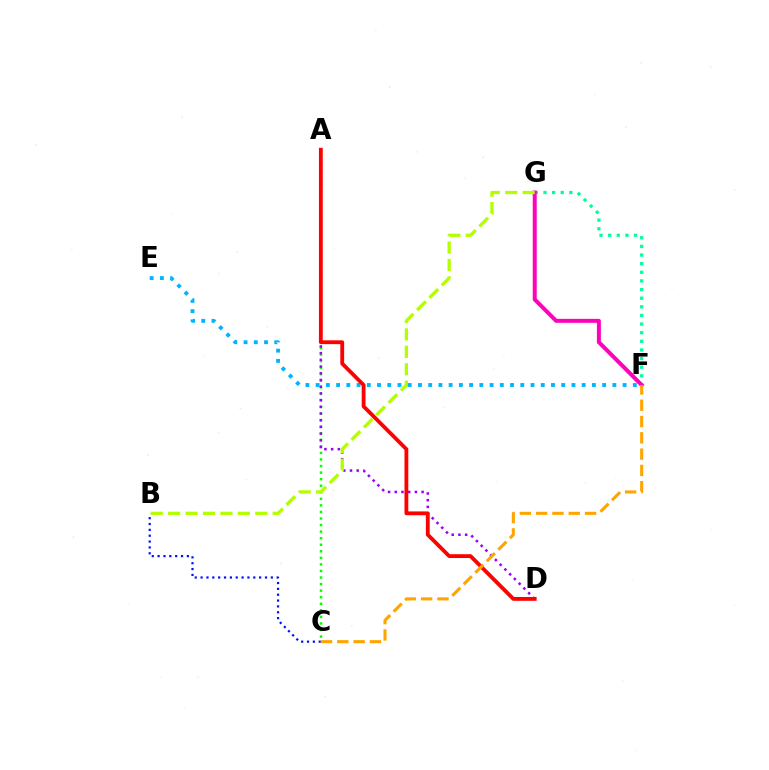{('A', 'C'): [{'color': '#08ff00', 'line_style': 'dotted', 'thickness': 1.78}], ('A', 'D'): [{'color': '#9b00ff', 'line_style': 'dotted', 'thickness': 1.82}, {'color': '#ff0000', 'line_style': 'solid', 'thickness': 2.75}], ('F', 'G'): [{'color': '#00ff9d', 'line_style': 'dotted', 'thickness': 2.34}, {'color': '#ff00bd', 'line_style': 'solid', 'thickness': 2.86}], ('B', 'C'): [{'color': '#0010ff', 'line_style': 'dotted', 'thickness': 1.59}], ('B', 'G'): [{'color': '#b3ff00', 'line_style': 'dashed', 'thickness': 2.37}], ('E', 'F'): [{'color': '#00b5ff', 'line_style': 'dotted', 'thickness': 2.78}], ('C', 'F'): [{'color': '#ffa500', 'line_style': 'dashed', 'thickness': 2.21}]}